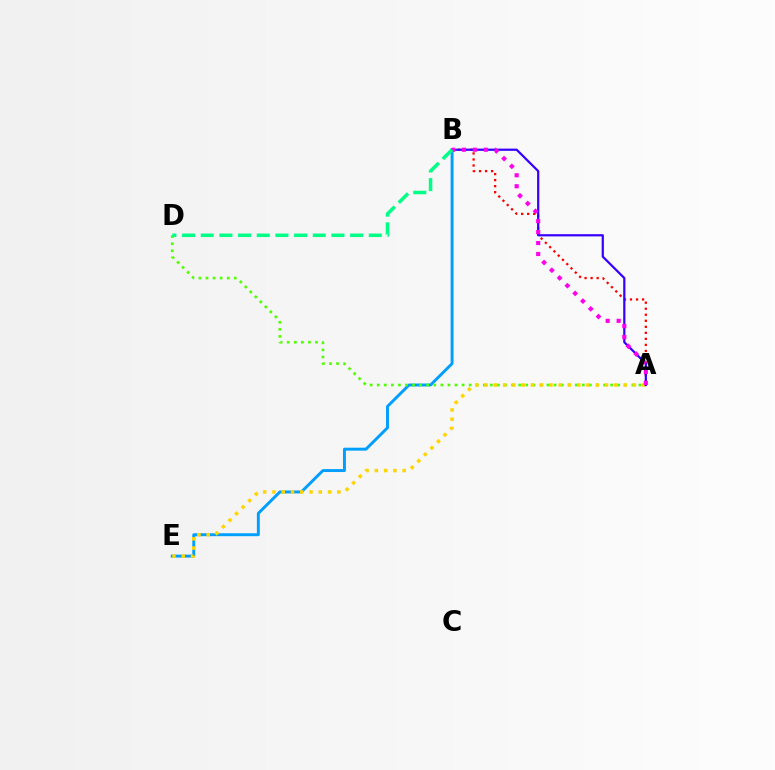{('B', 'E'): [{'color': '#009eff', 'line_style': 'solid', 'thickness': 2.11}], ('A', 'B'): [{'color': '#ff0000', 'line_style': 'dotted', 'thickness': 1.64}, {'color': '#3700ff', 'line_style': 'solid', 'thickness': 1.6}, {'color': '#ff00ed', 'line_style': 'dotted', 'thickness': 2.98}], ('A', 'D'): [{'color': '#4fff00', 'line_style': 'dotted', 'thickness': 1.92}], ('A', 'E'): [{'color': '#ffd500', 'line_style': 'dotted', 'thickness': 2.52}], ('B', 'D'): [{'color': '#00ff86', 'line_style': 'dashed', 'thickness': 2.54}]}